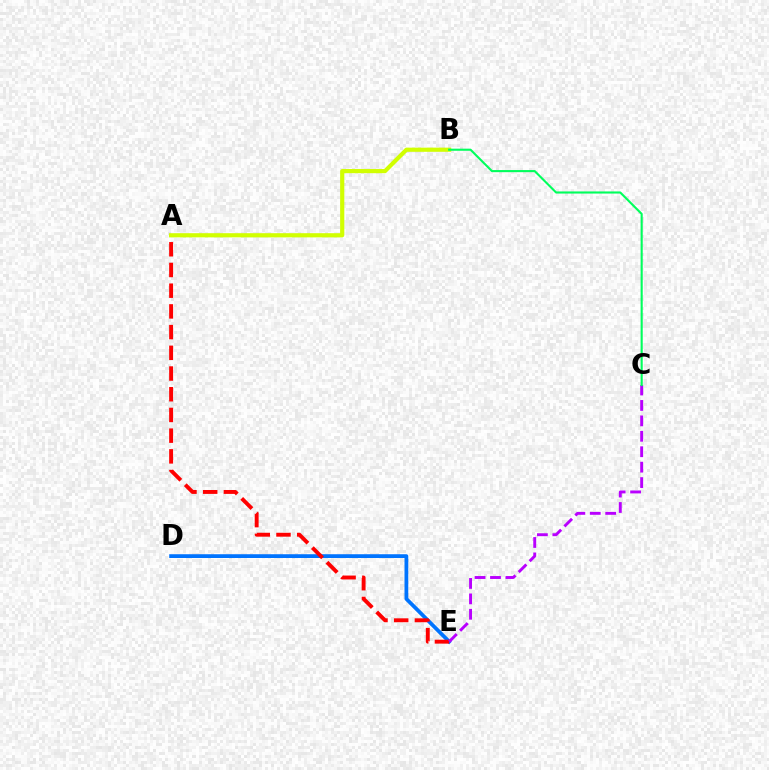{('D', 'E'): [{'color': '#0074ff', 'line_style': 'solid', 'thickness': 2.71}], ('A', 'E'): [{'color': '#ff0000', 'line_style': 'dashed', 'thickness': 2.81}], ('A', 'B'): [{'color': '#d1ff00', 'line_style': 'solid', 'thickness': 3.0}], ('C', 'E'): [{'color': '#b900ff', 'line_style': 'dashed', 'thickness': 2.1}], ('B', 'C'): [{'color': '#00ff5c', 'line_style': 'solid', 'thickness': 1.52}]}